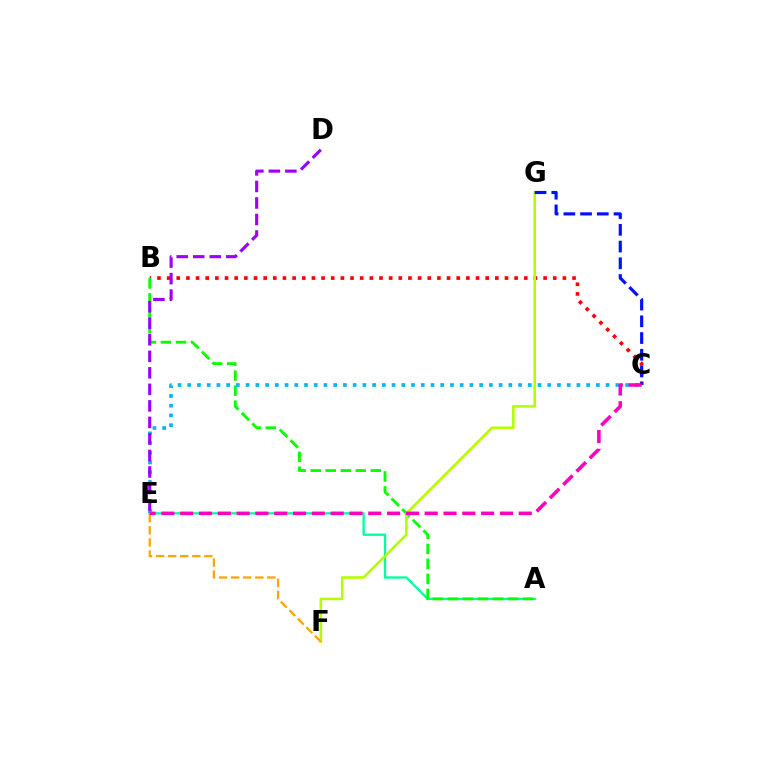{('A', 'E'): [{'color': '#00ff9d', 'line_style': 'solid', 'thickness': 1.65}], ('B', 'C'): [{'color': '#ff0000', 'line_style': 'dotted', 'thickness': 2.62}], ('A', 'B'): [{'color': '#08ff00', 'line_style': 'dashed', 'thickness': 2.04}], ('F', 'G'): [{'color': '#b3ff00', 'line_style': 'solid', 'thickness': 1.86}], ('C', 'E'): [{'color': '#00b5ff', 'line_style': 'dotted', 'thickness': 2.64}, {'color': '#ff00bd', 'line_style': 'dashed', 'thickness': 2.56}], ('D', 'E'): [{'color': '#9b00ff', 'line_style': 'dashed', 'thickness': 2.24}], ('C', 'G'): [{'color': '#0010ff', 'line_style': 'dashed', 'thickness': 2.27}], ('E', 'F'): [{'color': '#ffa500', 'line_style': 'dashed', 'thickness': 1.64}]}